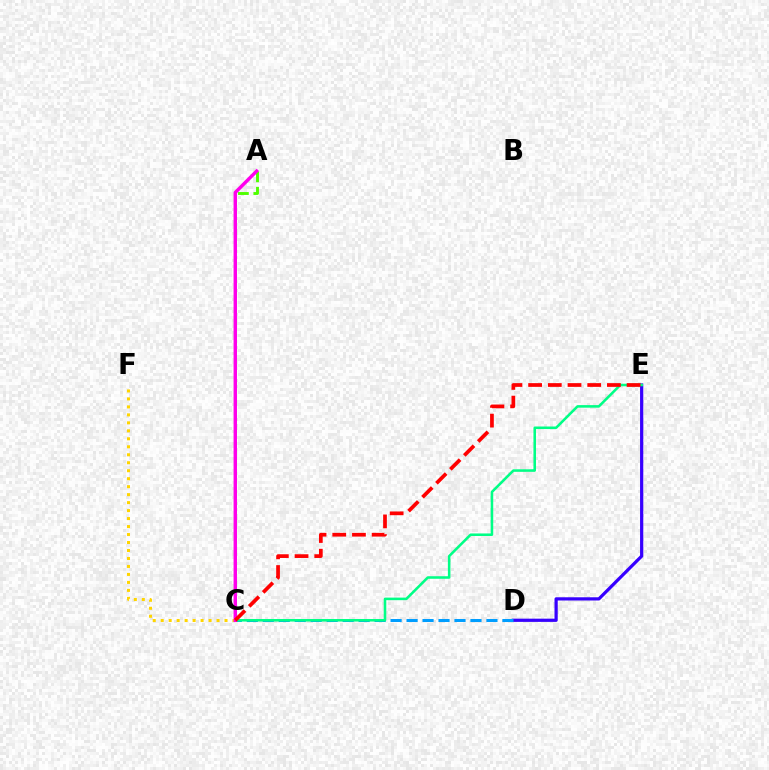{('D', 'E'): [{'color': '#3700ff', 'line_style': 'solid', 'thickness': 2.32}], ('C', 'D'): [{'color': '#009eff', 'line_style': 'dashed', 'thickness': 2.17}], ('C', 'E'): [{'color': '#00ff86', 'line_style': 'solid', 'thickness': 1.84}, {'color': '#ff0000', 'line_style': 'dashed', 'thickness': 2.68}], ('C', 'F'): [{'color': '#ffd500', 'line_style': 'dotted', 'thickness': 2.17}], ('A', 'C'): [{'color': '#4fff00', 'line_style': 'dashed', 'thickness': 2.09}, {'color': '#ff00ed', 'line_style': 'solid', 'thickness': 2.45}]}